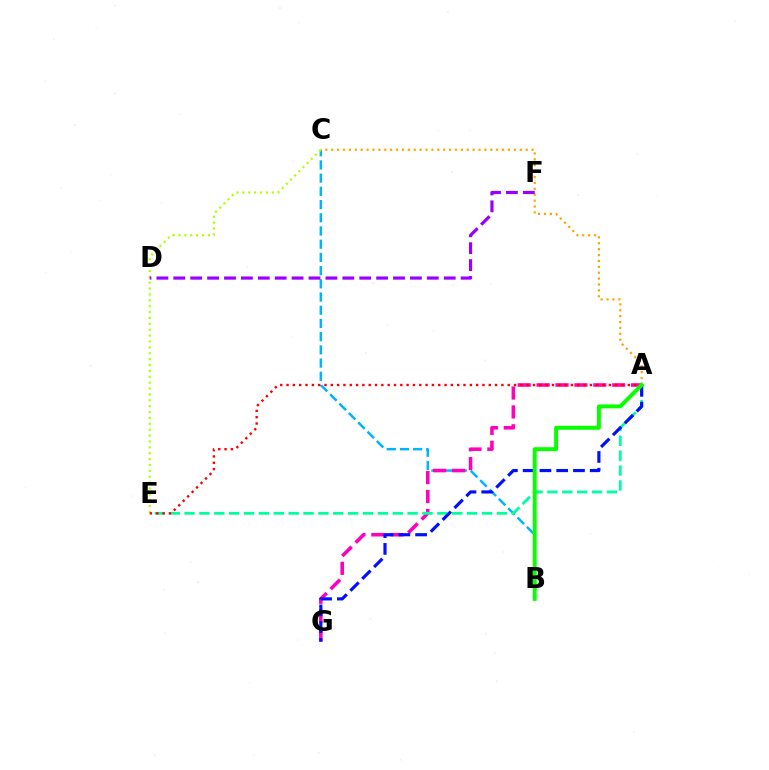{('B', 'C'): [{'color': '#00b5ff', 'line_style': 'dashed', 'thickness': 1.79}], ('A', 'G'): [{'color': '#ff00bd', 'line_style': 'dashed', 'thickness': 2.57}, {'color': '#0010ff', 'line_style': 'dashed', 'thickness': 2.28}], ('A', 'E'): [{'color': '#00ff9d', 'line_style': 'dashed', 'thickness': 2.02}, {'color': '#ff0000', 'line_style': 'dotted', 'thickness': 1.72}], ('C', 'E'): [{'color': '#b3ff00', 'line_style': 'dotted', 'thickness': 1.6}], ('A', 'C'): [{'color': '#ffa500', 'line_style': 'dotted', 'thickness': 1.6}], ('A', 'B'): [{'color': '#08ff00', 'line_style': 'solid', 'thickness': 2.84}], ('D', 'F'): [{'color': '#9b00ff', 'line_style': 'dashed', 'thickness': 2.3}]}